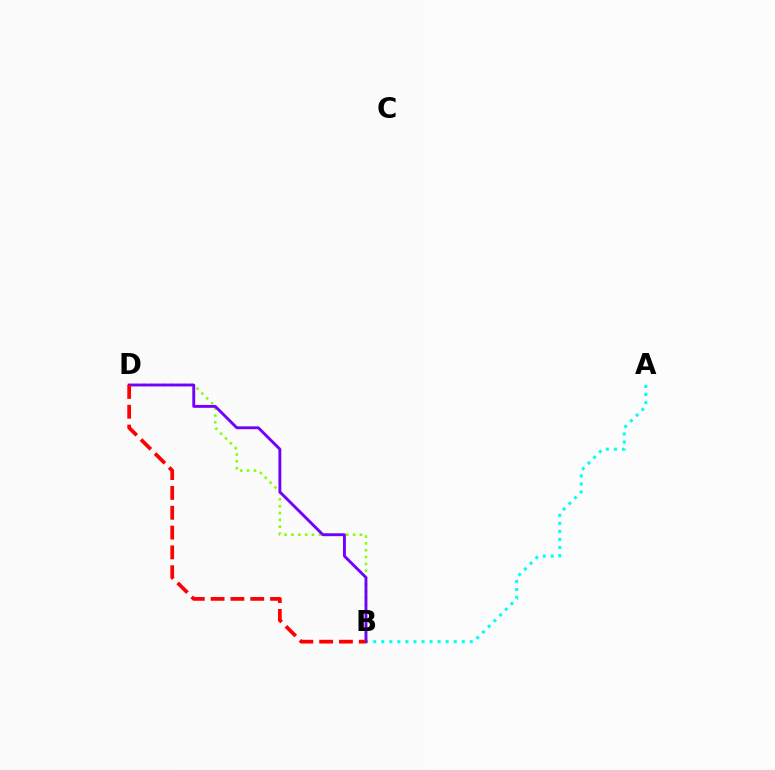{('A', 'B'): [{'color': '#00fff6', 'line_style': 'dotted', 'thickness': 2.19}], ('B', 'D'): [{'color': '#84ff00', 'line_style': 'dotted', 'thickness': 1.86}, {'color': '#7200ff', 'line_style': 'solid', 'thickness': 2.07}, {'color': '#ff0000', 'line_style': 'dashed', 'thickness': 2.69}]}